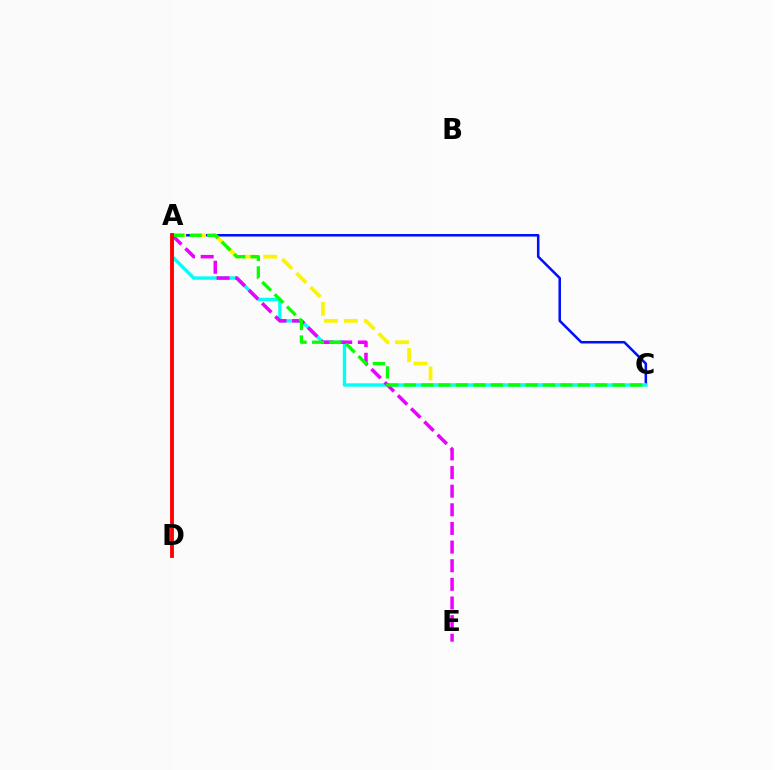{('A', 'C'): [{'color': '#0010ff', 'line_style': 'solid', 'thickness': 1.82}, {'color': '#fcf500', 'line_style': 'dashed', 'thickness': 2.71}, {'color': '#00fff6', 'line_style': 'solid', 'thickness': 2.44}, {'color': '#08ff00', 'line_style': 'dashed', 'thickness': 2.37}], ('A', 'E'): [{'color': '#ee00ff', 'line_style': 'dashed', 'thickness': 2.53}], ('A', 'D'): [{'color': '#ff0000', 'line_style': 'solid', 'thickness': 2.76}]}